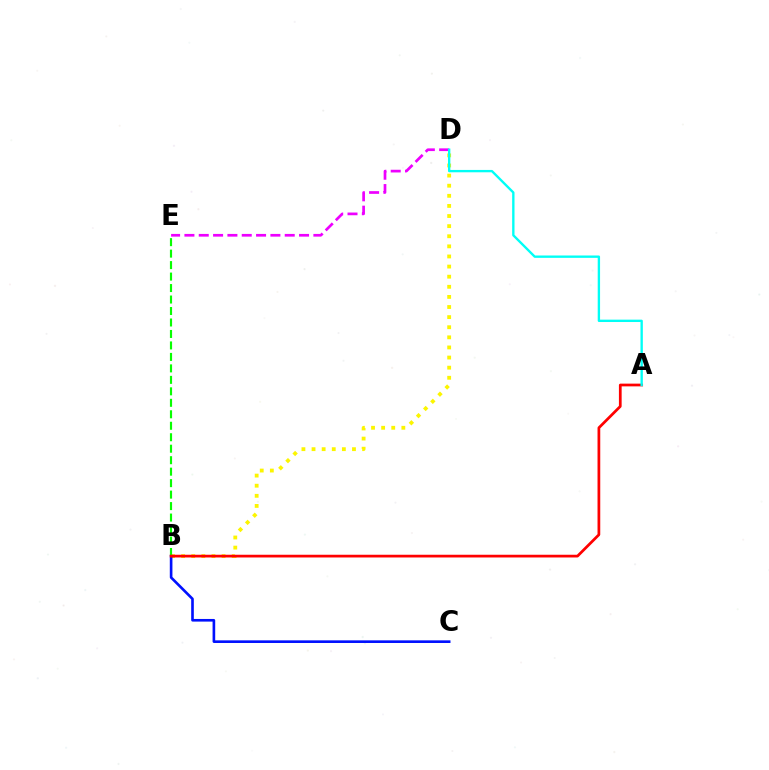{('D', 'E'): [{'color': '#ee00ff', 'line_style': 'dashed', 'thickness': 1.95}], ('B', 'D'): [{'color': '#fcf500', 'line_style': 'dotted', 'thickness': 2.75}], ('B', 'C'): [{'color': '#0010ff', 'line_style': 'solid', 'thickness': 1.9}], ('B', 'E'): [{'color': '#08ff00', 'line_style': 'dashed', 'thickness': 1.56}], ('A', 'B'): [{'color': '#ff0000', 'line_style': 'solid', 'thickness': 1.97}], ('A', 'D'): [{'color': '#00fff6', 'line_style': 'solid', 'thickness': 1.7}]}